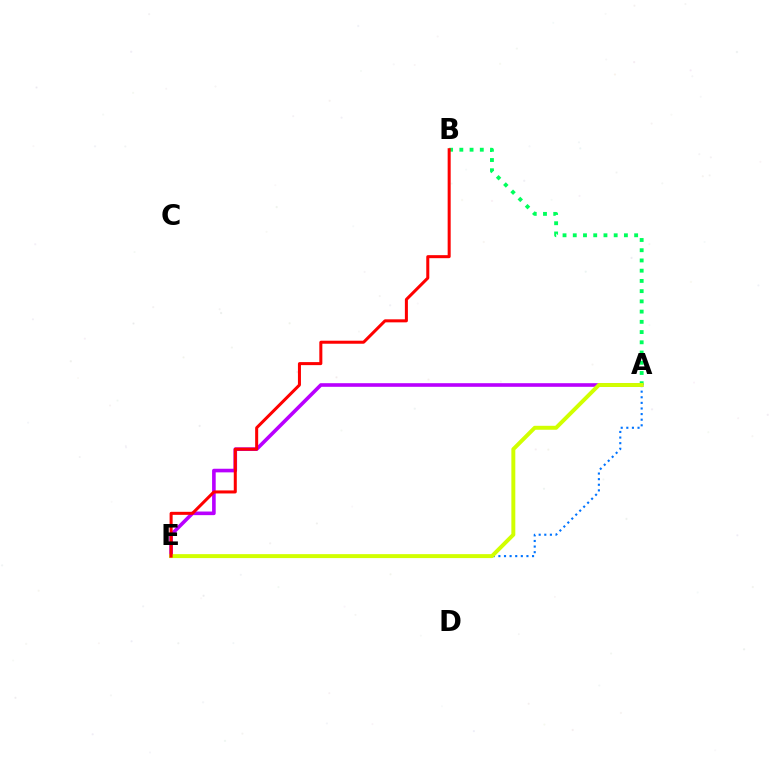{('A', 'E'): [{'color': '#b900ff', 'line_style': 'solid', 'thickness': 2.6}, {'color': '#0074ff', 'line_style': 'dotted', 'thickness': 1.52}, {'color': '#d1ff00', 'line_style': 'solid', 'thickness': 2.84}], ('A', 'B'): [{'color': '#00ff5c', 'line_style': 'dotted', 'thickness': 2.78}], ('B', 'E'): [{'color': '#ff0000', 'line_style': 'solid', 'thickness': 2.18}]}